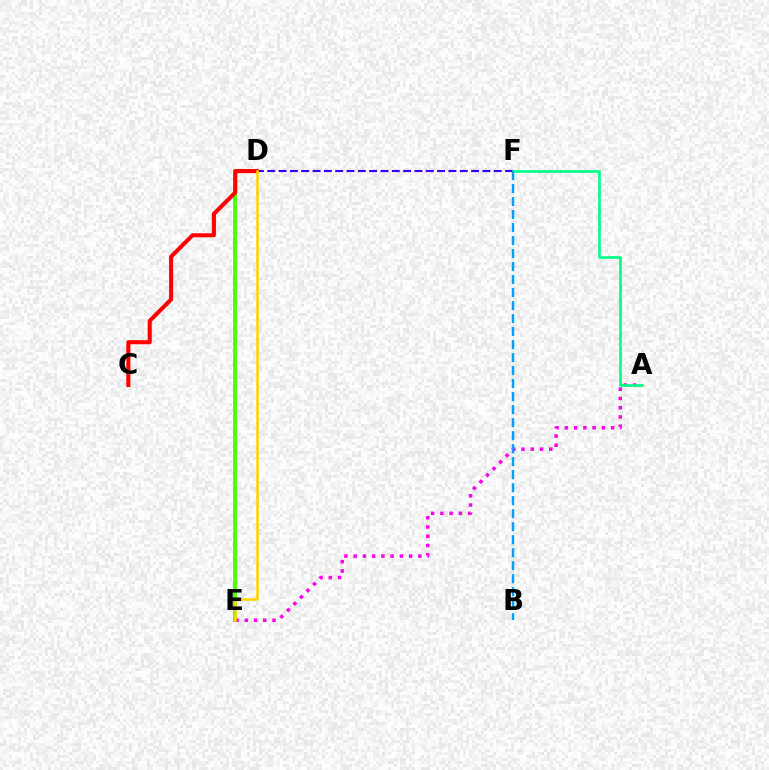{('D', 'E'): [{'color': '#4fff00', 'line_style': 'solid', 'thickness': 2.82}, {'color': '#ffd500', 'line_style': 'solid', 'thickness': 1.85}], ('D', 'F'): [{'color': '#3700ff', 'line_style': 'dashed', 'thickness': 1.54}], ('C', 'D'): [{'color': '#ff0000', 'line_style': 'solid', 'thickness': 2.93}], ('A', 'E'): [{'color': '#ff00ed', 'line_style': 'dotted', 'thickness': 2.51}], ('A', 'F'): [{'color': '#00ff86', 'line_style': 'solid', 'thickness': 1.92}], ('B', 'F'): [{'color': '#009eff', 'line_style': 'dashed', 'thickness': 1.77}]}